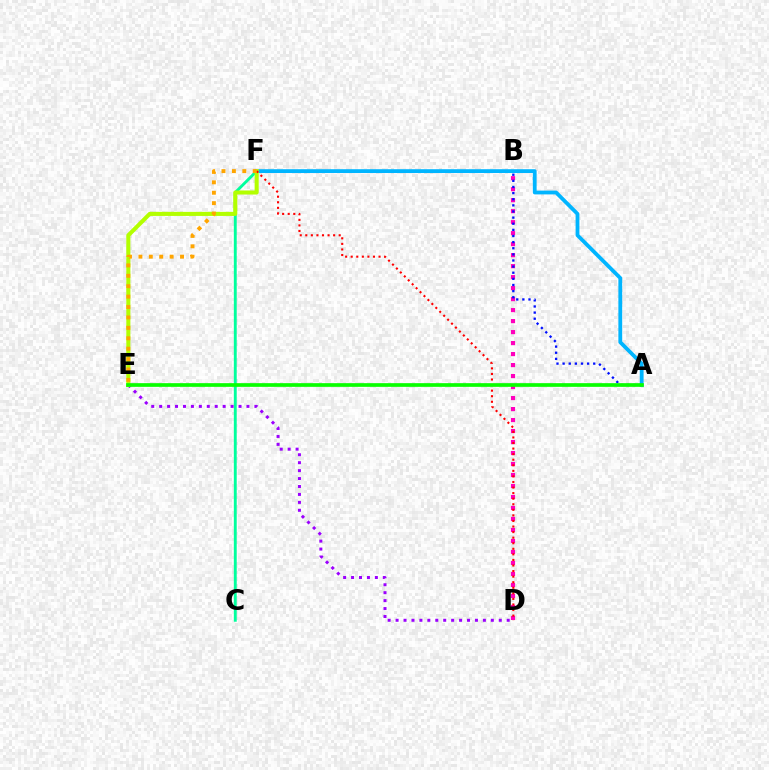{('B', 'D'): [{'color': '#ff00bd', 'line_style': 'dotted', 'thickness': 2.99}], ('C', 'F'): [{'color': '#00ff9d', 'line_style': 'solid', 'thickness': 2.08}], ('A', 'B'): [{'color': '#0010ff', 'line_style': 'dotted', 'thickness': 1.66}], ('D', 'E'): [{'color': '#9b00ff', 'line_style': 'dotted', 'thickness': 2.16}], ('A', 'F'): [{'color': '#00b5ff', 'line_style': 'solid', 'thickness': 2.74}], ('E', 'F'): [{'color': '#b3ff00', 'line_style': 'solid', 'thickness': 2.94}, {'color': '#ffa500', 'line_style': 'dotted', 'thickness': 2.83}], ('D', 'F'): [{'color': '#ff0000', 'line_style': 'dotted', 'thickness': 1.51}], ('A', 'E'): [{'color': '#08ff00', 'line_style': 'solid', 'thickness': 2.65}]}